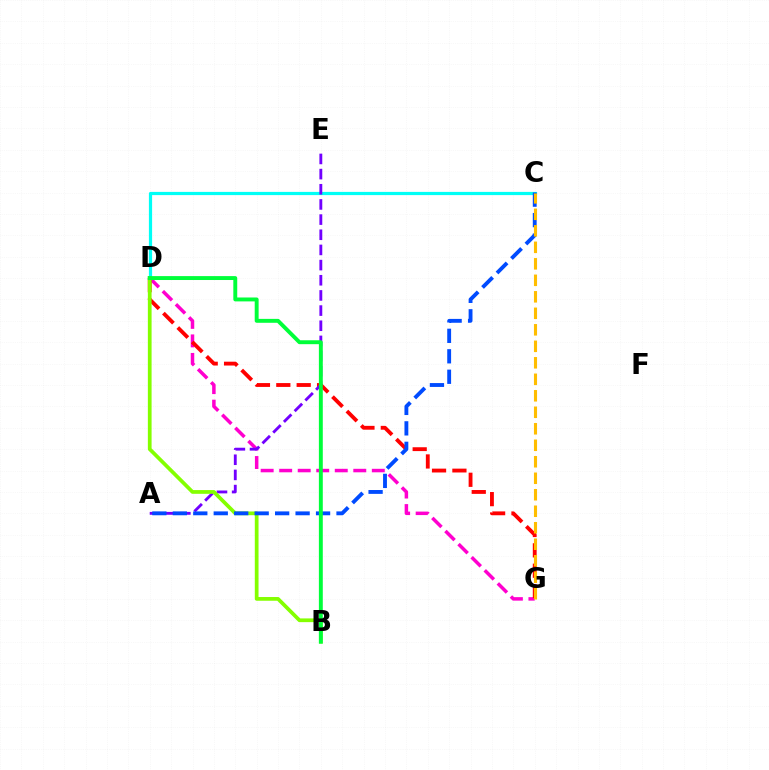{('D', 'G'): [{'color': '#ff00cf', 'line_style': 'dashed', 'thickness': 2.52}, {'color': '#ff0000', 'line_style': 'dashed', 'thickness': 2.77}], ('C', 'D'): [{'color': '#00fff6', 'line_style': 'solid', 'thickness': 2.31}], ('A', 'E'): [{'color': '#7200ff', 'line_style': 'dashed', 'thickness': 2.06}], ('B', 'D'): [{'color': '#84ff00', 'line_style': 'solid', 'thickness': 2.69}, {'color': '#00ff39', 'line_style': 'solid', 'thickness': 2.81}], ('A', 'C'): [{'color': '#004bff', 'line_style': 'dashed', 'thickness': 2.78}], ('C', 'G'): [{'color': '#ffbd00', 'line_style': 'dashed', 'thickness': 2.24}]}